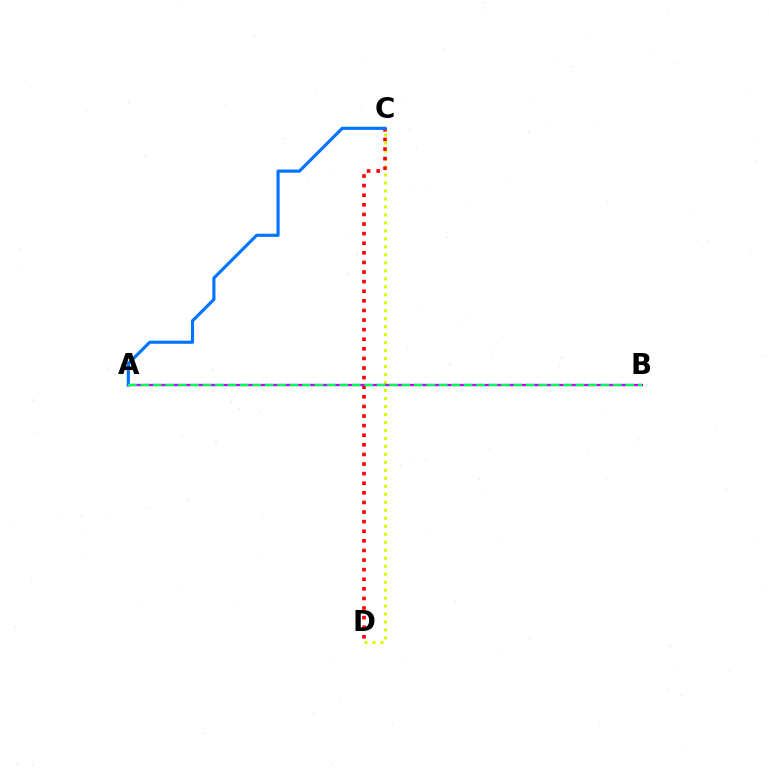{('C', 'D'): [{'color': '#d1ff00', 'line_style': 'dotted', 'thickness': 2.17}, {'color': '#ff0000', 'line_style': 'dotted', 'thickness': 2.61}], ('A', 'B'): [{'color': '#b900ff', 'line_style': 'solid', 'thickness': 1.67}, {'color': '#00ff5c', 'line_style': 'dashed', 'thickness': 1.69}], ('A', 'C'): [{'color': '#0074ff', 'line_style': 'solid', 'thickness': 2.26}]}